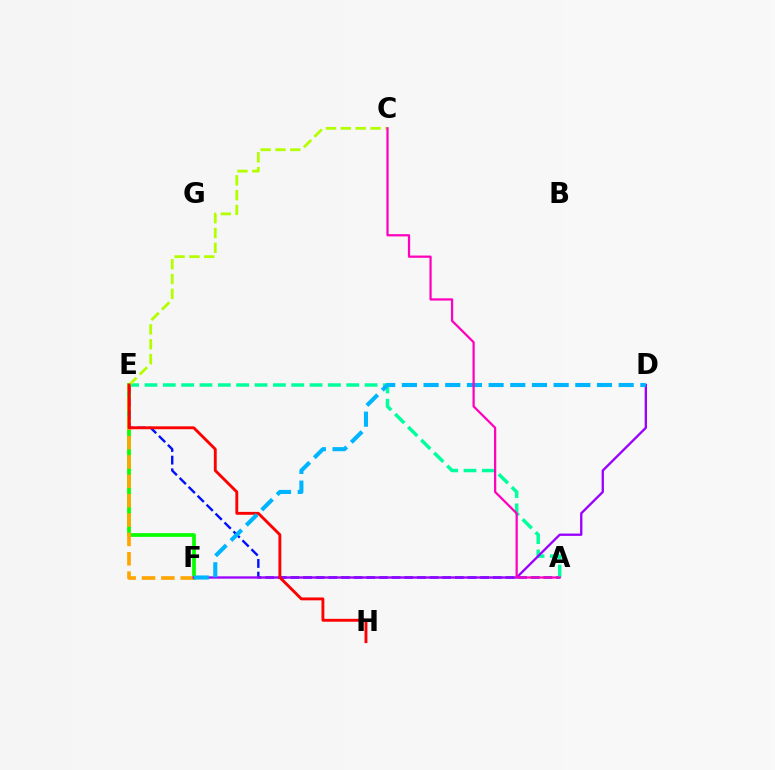{('E', 'F'): [{'color': '#08ff00', 'line_style': 'solid', 'thickness': 2.68}, {'color': '#ffa500', 'line_style': 'dashed', 'thickness': 2.63}], ('A', 'E'): [{'color': '#0010ff', 'line_style': 'dashed', 'thickness': 1.72}, {'color': '#00ff9d', 'line_style': 'dashed', 'thickness': 2.49}], ('C', 'E'): [{'color': '#b3ff00', 'line_style': 'dashed', 'thickness': 2.02}], ('D', 'F'): [{'color': '#9b00ff', 'line_style': 'solid', 'thickness': 1.68}, {'color': '#00b5ff', 'line_style': 'dashed', 'thickness': 2.94}], ('E', 'H'): [{'color': '#ff0000', 'line_style': 'solid', 'thickness': 2.07}], ('A', 'C'): [{'color': '#ff00bd', 'line_style': 'solid', 'thickness': 1.61}]}